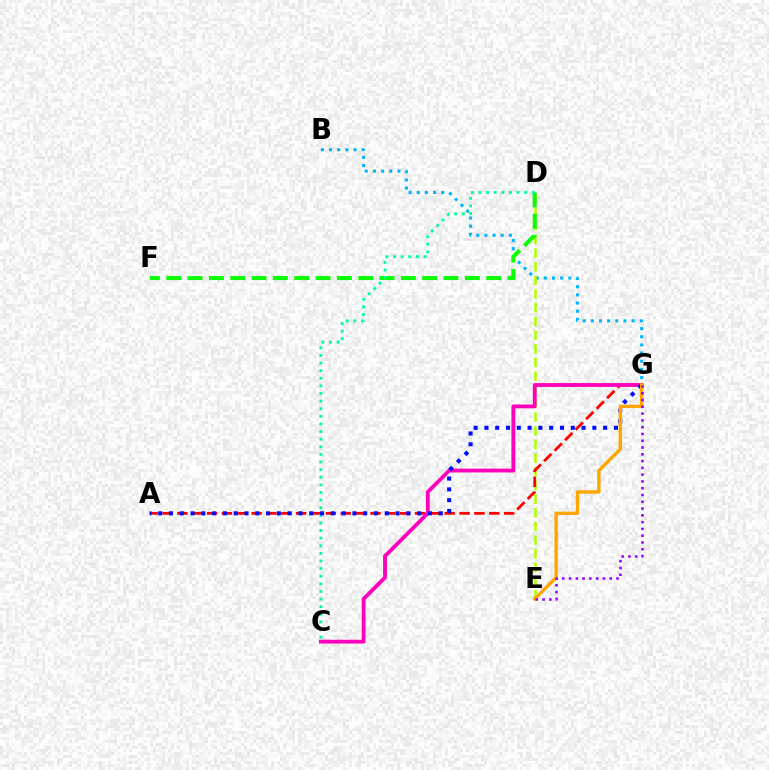{('B', 'G'): [{'color': '#00b5ff', 'line_style': 'dotted', 'thickness': 2.22}], ('D', 'E'): [{'color': '#b3ff00', 'line_style': 'dashed', 'thickness': 1.86}], ('A', 'G'): [{'color': '#ff0000', 'line_style': 'dashed', 'thickness': 2.02}, {'color': '#0010ff', 'line_style': 'dotted', 'thickness': 2.93}], ('C', 'G'): [{'color': '#ff00bd', 'line_style': 'solid', 'thickness': 2.75}], ('D', 'F'): [{'color': '#08ff00', 'line_style': 'dashed', 'thickness': 2.9}], ('C', 'D'): [{'color': '#00ff9d', 'line_style': 'dotted', 'thickness': 2.07}], ('E', 'G'): [{'color': '#ffa500', 'line_style': 'solid', 'thickness': 2.42}, {'color': '#9b00ff', 'line_style': 'dotted', 'thickness': 1.84}]}